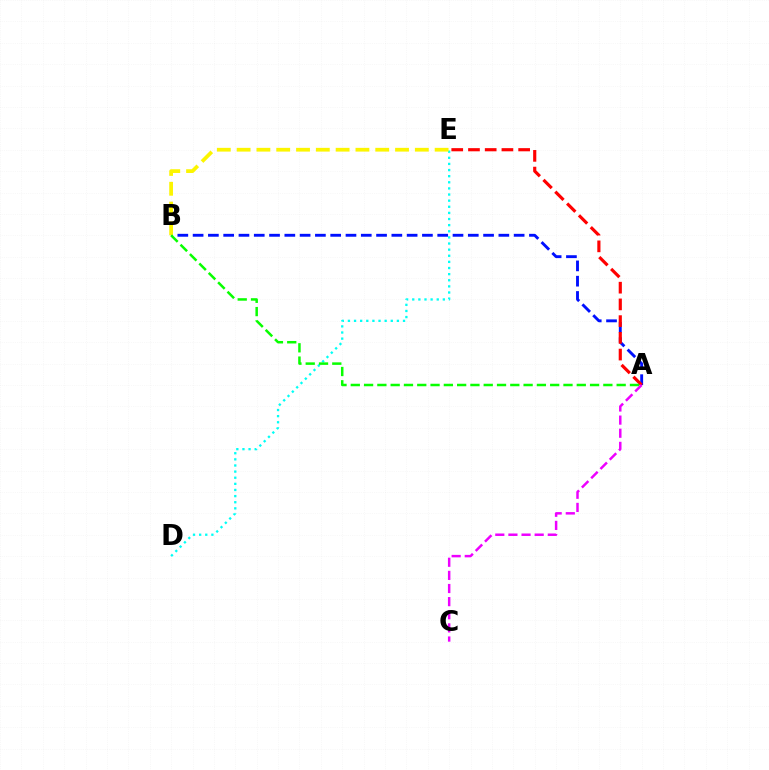{('D', 'E'): [{'color': '#00fff6', 'line_style': 'dotted', 'thickness': 1.66}], ('A', 'B'): [{'color': '#0010ff', 'line_style': 'dashed', 'thickness': 2.08}, {'color': '#08ff00', 'line_style': 'dashed', 'thickness': 1.81}], ('B', 'E'): [{'color': '#fcf500', 'line_style': 'dashed', 'thickness': 2.69}], ('A', 'E'): [{'color': '#ff0000', 'line_style': 'dashed', 'thickness': 2.27}], ('A', 'C'): [{'color': '#ee00ff', 'line_style': 'dashed', 'thickness': 1.78}]}